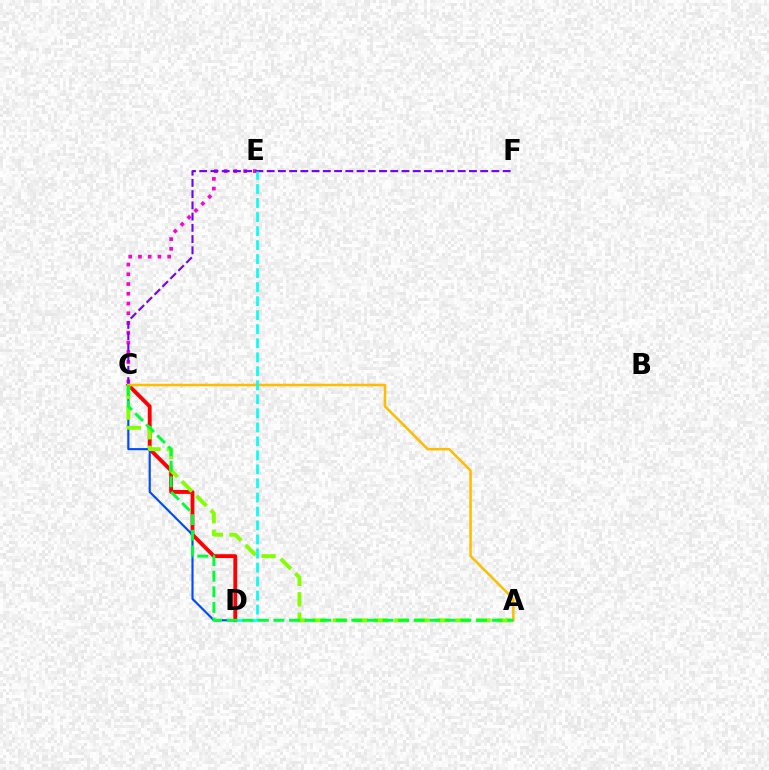{('C', 'E'): [{'color': '#ff00cf', 'line_style': 'dotted', 'thickness': 2.65}], ('C', 'D'): [{'color': '#ff0000', 'line_style': 'solid', 'thickness': 2.77}, {'color': '#004bff', 'line_style': 'solid', 'thickness': 1.55}], ('C', 'F'): [{'color': '#7200ff', 'line_style': 'dashed', 'thickness': 1.53}], ('A', 'C'): [{'color': '#84ff00', 'line_style': 'dashed', 'thickness': 2.79}, {'color': '#ffbd00', 'line_style': 'solid', 'thickness': 1.81}, {'color': '#00ff39', 'line_style': 'dashed', 'thickness': 2.12}], ('D', 'E'): [{'color': '#00fff6', 'line_style': 'dashed', 'thickness': 1.9}]}